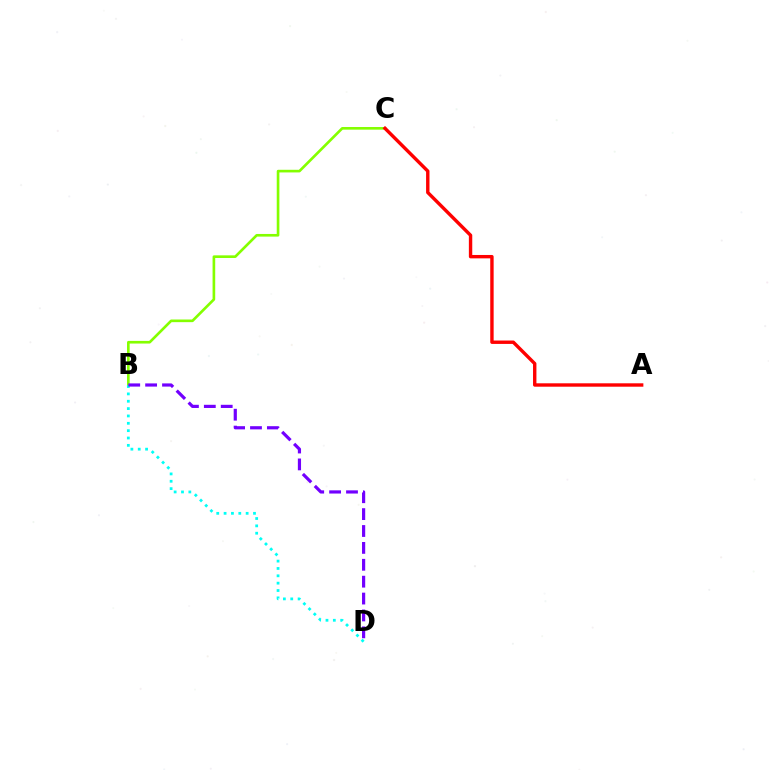{('B', 'C'): [{'color': '#84ff00', 'line_style': 'solid', 'thickness': 1.91}], ('A', 'C'): [{'color': '#ff0000', 'line_style': 'solid', 'thickness': 2.44}], ('B', 'D'): [{'color': '#00fff6', 'line_style': 'dotted', 'thickness': 2.0}, {'color': '#7200ff', 'line_style': 'dashed', 'thickness': 2.29}]}